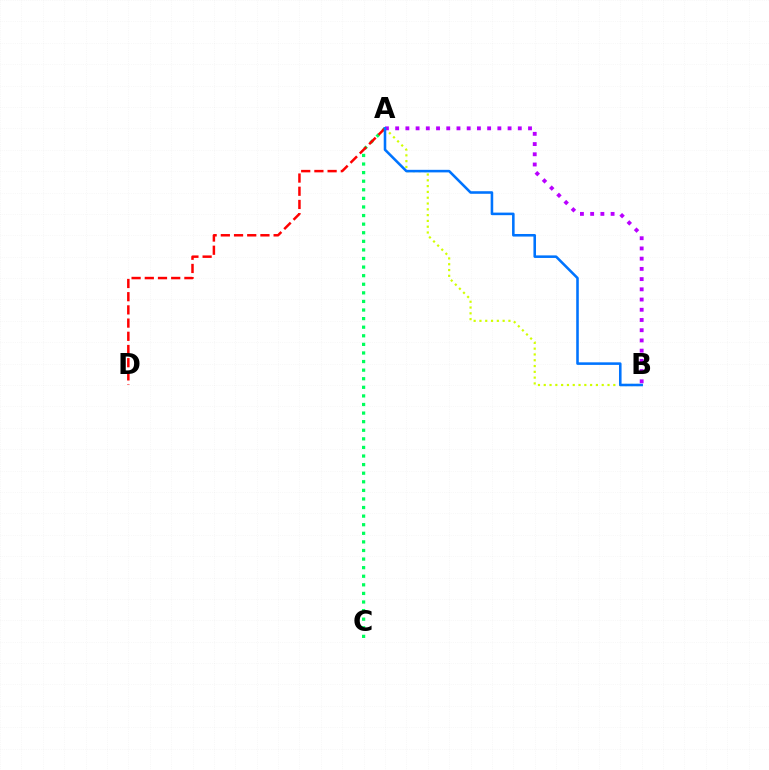{('A', 'C'): [{'color': '#00ff5c', 'line_style': 'dotted', 'thickness': 2.33}], ('A', 'B'): [{'color': '#d1ff00', 'line_style': 'dotted', 'thickness': 1.58}, {'color': '#b900ff', 'line_style': 'dotted', 'thickness': 2.78}, {'color': '#0074ff', 'line_style': 'solid', 'thickness': 1.85}], ('A', 'D'): [{'color': '#ff0000', 'line_style': 'dashed', 'thickness': 1.79}]}